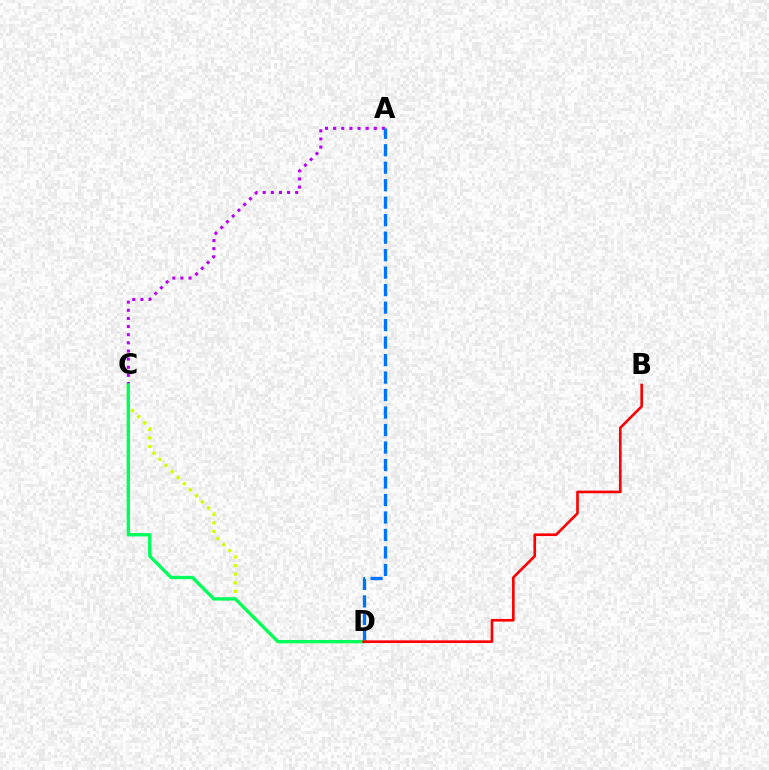{('C', 'D'): [{'color': '#d1ff00', 'line_style': 'dotted', 'thickness': 2.33}, {'color': '#00ff5c', 'line_style': 'solid', 'thickness': 2.41}], ('A', 'C'): [{'color': '#b900ff', 'line_style': 'dotted', 'thickness': 2.21}], ('A', 'D'): [{'color': '#0074ff', 'line_style': 'dashed', 'thickness': 2.38}], ('B', 'D'): [{'color': '#ff0000', 'line_style': 'solid', 'thickness': 1.9}]}